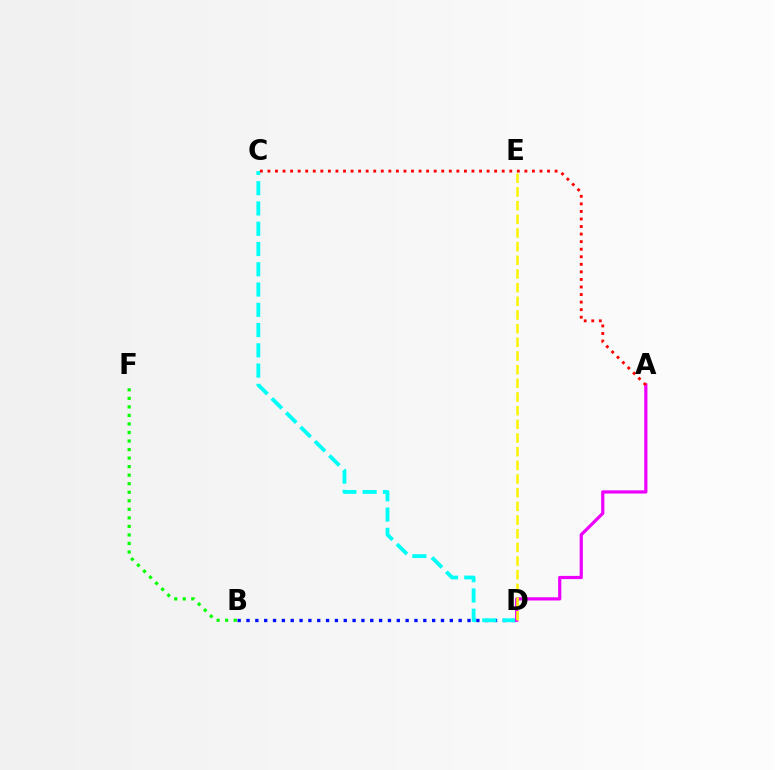{('B', 'D'): [{'color': '#0010ff', 'line_style': 'dotted', 'thickness': 2.4}], ('C', 'D'): [{'color': '#00fff6', 'line_style': 'dashed', 'thickness': 2.75}], ('A', 'D'): [{'color': '#ee00ff', 'line_style': 'solid', 'thickness': 2.31}], ('B', 'F'): [{'color': '#08ff00', 'line_style': 'dotted', 'thickness': 2.32}], ('D', 'E'): [{'color': '#fcf500', 'line_style': 'dashed', 'thickness': 1.86}], ('A', 'C'): [{'color': '#ff0000', 'line_style': 'dotted', 'thickness': 2.05}]}